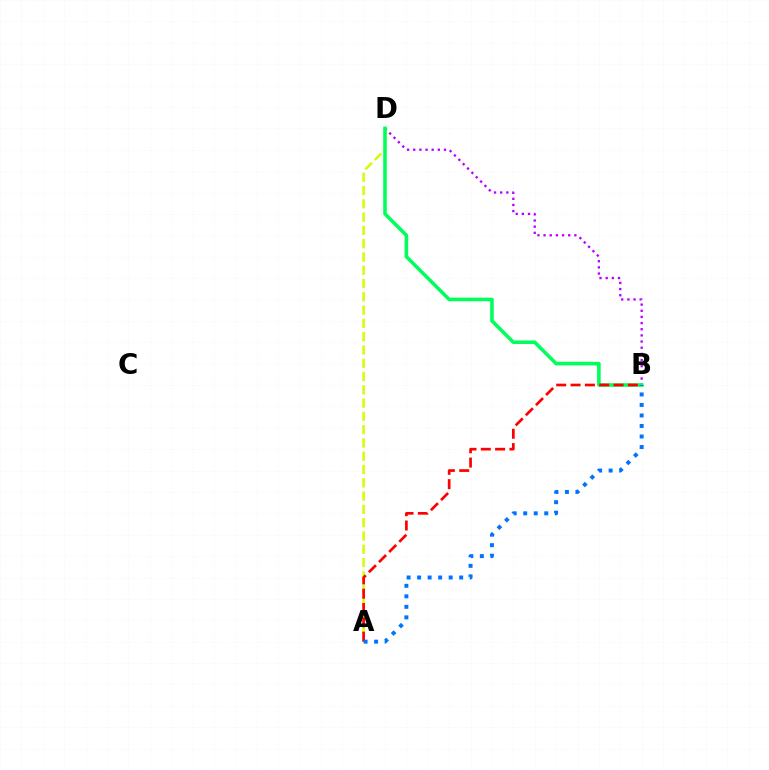{('A', 'D'): [{'color': '#d1ff00', 'line_style': 'dashed', 'thickness': 1.8}], ('B', 'D'): [{'color': '#b900ff', 'line_style': 'dotted', 'thickness': 1.67}, {'color': '#00ff5c', 'line_style': 'solid', 'thickness': 2.58}], ('A', 'B'): [{'color': '#ff0000', 'line_style': 'dashed', 'thickness': 1.95}, {'color': '#0074ff', 'line_style': 'dotted', 'thickness': 2.86}]}